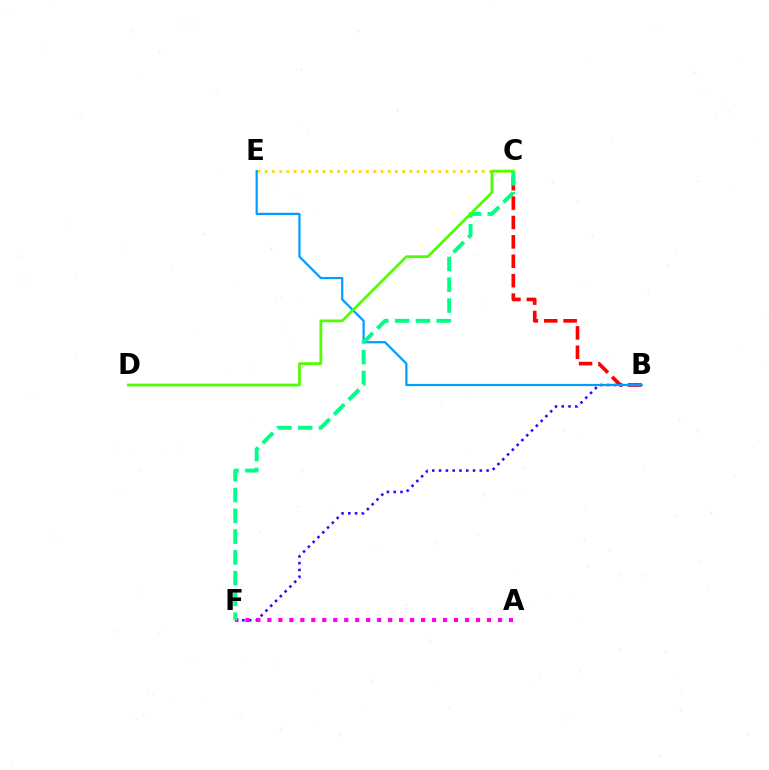{('B', 'C'): [{'color': '#ff0000', 'line_style': 'dashed', 'thickness': 2.63}], ('B', 'F'): [{'color': '#3700ff', 'line_style': 'dotted', 'thickness': 1.84}], ('C', 'E'): [{'color': '#ffd500', 'line_style': 'dotted', 'thickness': 1.97}], ('A', 'F'): [{'color': '#ff00ed', 'line_style': 'dotted', 'thickness': 2.98}], ('B', 'E'): [{'color': '#009eff', 'line_style': 'solid', 'thickness': 1.6}], ('C', 'F'): [{'color': '#00ff86', 'line_style': 'dashed', 'thickness': 2.82}], ('C', 'D'): [{'color': '#4fff00', 'line_style': 'solid', 'thickness': 1.98}]}